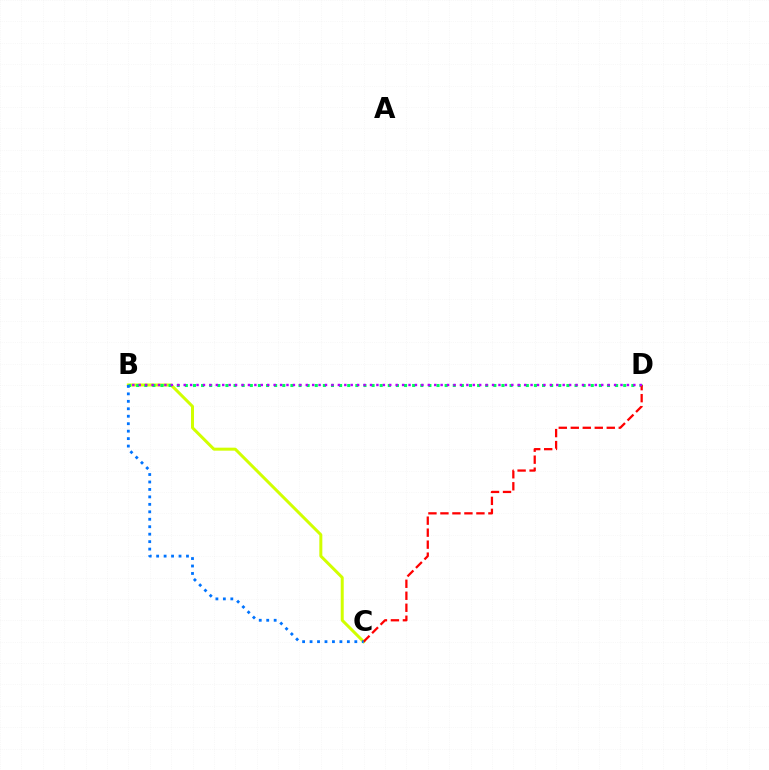{('B', 'C'): [{'color': '#d1ff00', 'line_style': 'solid', 'thickness': 2.16}, {'color': '#0074ff', 'line_style': 'dotted', 'thickness': 2.03}], ('B', 'D'): [{'color': '#00ff5c', 'line_style': 'dotted', 'thickness': 2.21}, {'color': '#b900ff', 'line_style': 'dotted', 'thickness': 1.75}], ('C', 'D'): [{'color': '#ff0000', 'line_style': 'dashed', 'thickness': 1.63}]}